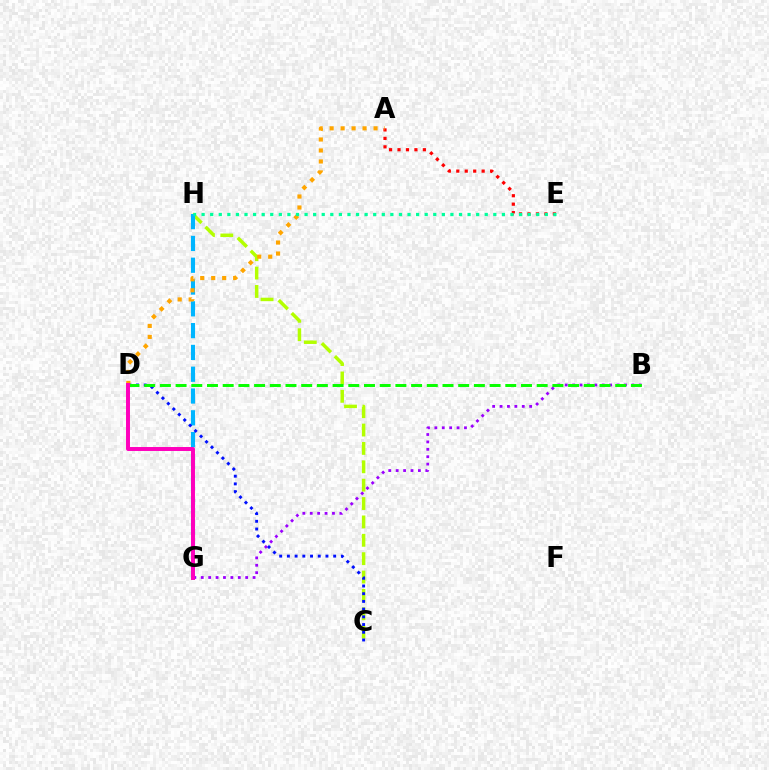{('C', 'H'): [{'color': '#b3ff00', 'line_style': 'dashed', 'thickness': 2.5}], ('G', 'H'): [{'color': '#00b5ff', 'line_style': 'dashed', 'thickness': 2.96}], ('A', 'E'): [{'color': '#ff0000', 'line_style': 'dotted', 'thickness': 2.3}], ('C', 'D'): [{'color': '#0010ff', 'line_style': 'dotted', 'thickness': 2.1}], ('B', 'G'): [{'color': '#9b00ff', 'line_style': 'dotted', 'thickness': 2.01}], ('A', 'D'): [{'color': '#ffa500', 'line_style': 'dotted', 'thickness': 2.98}], ('E', 'H'): [{'color': '#00ff9d', 'line_style': 'dotted', 'thickness': 2.33}], ('B', 'D'): [{'color': '#08ff00', 'line_style': 'dashed', 'thickness': 2.13}], ('D', 'G'): [{'color': '#ff00bd', 'line_style': 'solid', 'thickness': 2.85}]}